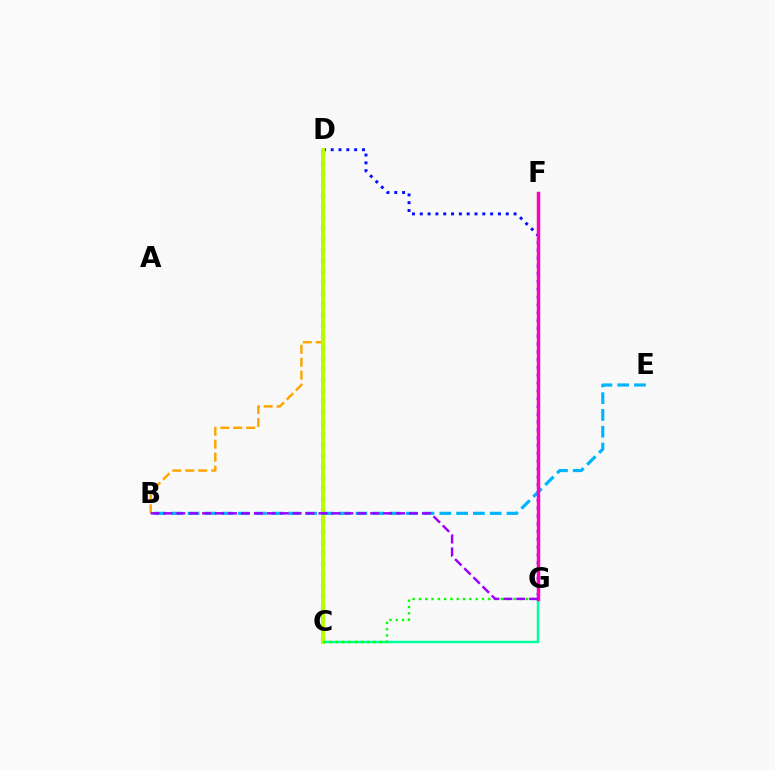{('C', 'D'): [{'color': '#ff0000', 'line_style': 'dotted', 'thickness': 2.94}, {'color': '#b3ff00', 'line_style': 'solid', 'thickness': 2.83}], ('B', 'D'): [{'color': '#ffa500', 'line_style': 'dashed', 'thickness': 1.76}], ('C', 'G'): [{'color': '#00ff9d', 'line_style': 'solid', 'thickness': 1.79}, {'color': '#08ff00', 'line_style': 'dotted', 'thickness': 1.71}], ('D', 'G'): [{'color': '#0010ff', 'line_style': 'dotted', 'thickness': 2.12}], ('B', 'E'): [{'color': '#00b5ff', 'line_style': 'dashed', 'thickness': 2.28}], ('F', 'G'): [{'color': '#ff00bd', 'line_style': 'solid', 'thickness': 2.47}], ('B', 'G'): [{'color': '#9b00ff', 'line_style': 'dashed', 'thickness': 1.76}]}